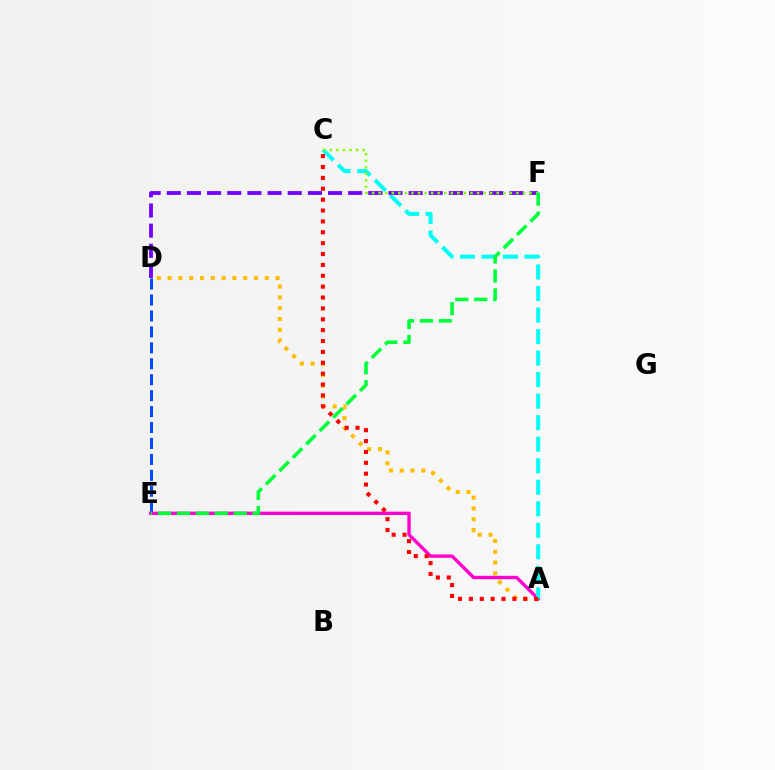{('D', 'E'): [{'color': '#004bff', 'line_style': 'dashed', 'thickness': 2.17}], ('A', 'E'): [{'color': '#ff00cf', 'line_style': 'solid', 'thickness': 2.43}], ('A', 'C'): [{'color': '#00fff6', 'line_style': 'dashed', 'thickness': 2.92}, {'color': '#ff0000', 'line_style': 'dotted', 'thickness': 2.96}], ('D', 'F'): [{'color': '#7200ff', 'line_style': 'dashed', 'thickness': 2.74}], ('A', 'D'): [{'color': '#ffbd00', 'line_style': 'dotted', 'thickness': 2.93}], ('C', 'F'): [{'color': '#84ff00', 'line_style': 'dotted', 'thickness': 1.78}], ('E', 'F'): [{'color': '#00ff39', 'line_style': 'dashed', 'thickness': 2.57}]}